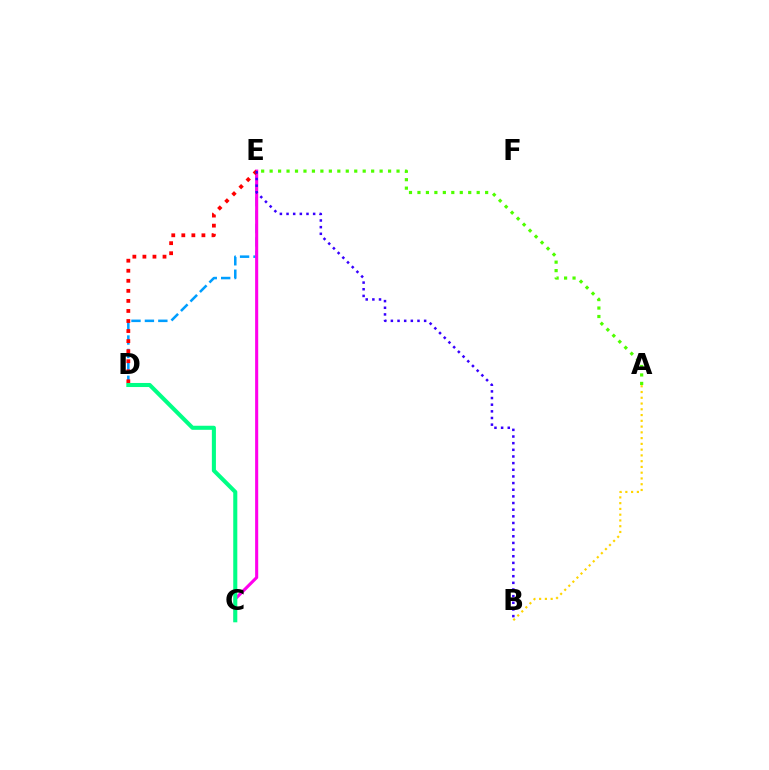{('D', 'E'): [{'color': '#009eff', 'line_style': 'dashed', 'thickness': 1.82}, {'color': '#ff0000', 'line_style': 'dotted', 'thickness': 2.73}], ('C', 'E'): [{'color': '#ff00ed', 'line_style': 'solid', 'thickness': 2.22}], ('A', 'E'): [{'color': '#4fff00', 'line_style': 'dotted', 'thickness': 2.3}], ('B', 'E'): [{'color': '#3700ff', 'line_style': 'dotted', 'thickness': 1.81}], ('A', 'B'): [{'color': '#ffd500', 'line_style': 'dotted', 'thickness': 1.57}], ('C', 'D'): [{'color': '#00ff86', 'line_style': 'solid', 'thickness': 2.93}]}